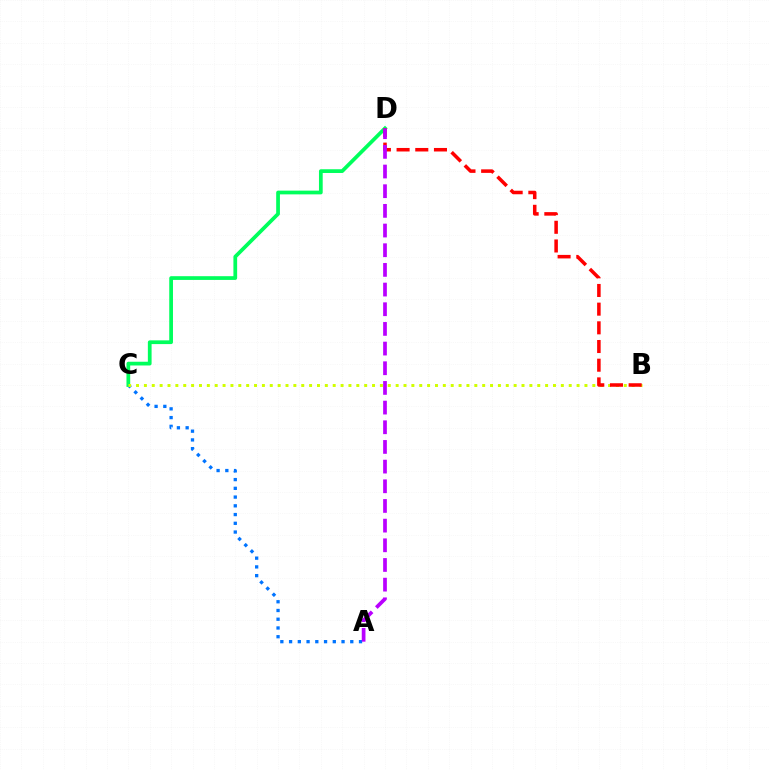{('A', 'C'): [{'color': '#0074ff', 'line_style': 'dotted', 'thickness': 2.38}], ('C', 'D'): [{'color': '#00ff5c', 'line_style': 'solid', 'thickness': 2.69}], ('B', 'C'): [{'color': '#d1ff00', 'line_style': 'dotted', 'thickness': 2.14}], ('B', 'D'): [{'color': '#ff0000', 'line_style': 'dashed', 'thickness': 2.54}], ('A', 'D'): [{'color': '#b900ff', 'line_style': 'dashed', 'thickness': 2.67}]}